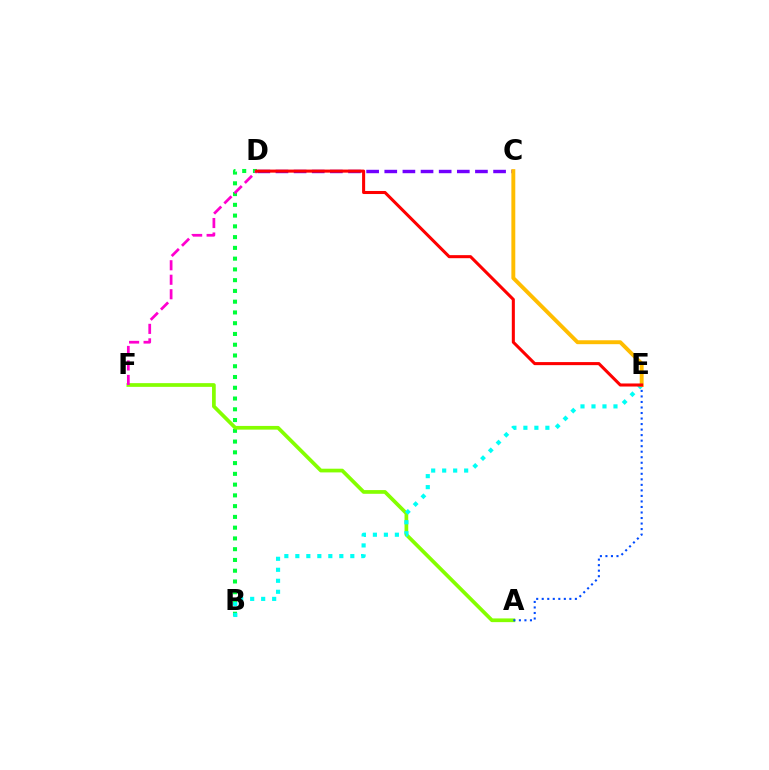{('B', 'D'): [{'color': '#00ff39', 'line_style': 'dotted', 'thickness': 2.92}], ('A', 'F'): [{'color': '#84ff00', 'line_style': 'solid', 'thickness': 2.67}], ('A', 'E'): [{'color': '#004bff', 'line_style': 'dotted', 'thickness': 1.5}], ('C', 'D'): [{'color': '#7200ff', 'line_style': 'dashed', 'thickness': 2.46}], ('B', 'E'): [{'color': '#00fff6', 'line_style': 'dotted', 'thickness': 2.99}], ('D', 'F'): [{'color': '#ff00cf', 'line_style': 'dashed', 'thickness': 1.97}], ('C', 'E'): [{'color': '#ffbd00', 'line_style': 'solid', 'thickness': 2.81}], ('D', 'E'): [{'color': '#ff0000', 'line_style': 'solid', 'thickness': 2.2}]}